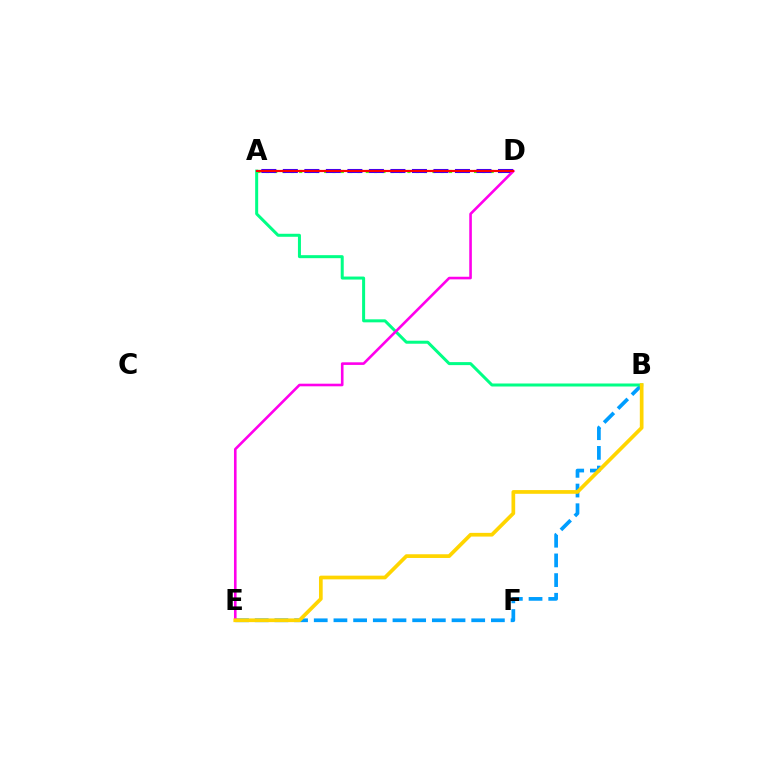{('B', 'E'): [{'color': '#009eff', 'line_style': 'dashed', 'thickness': 2.67}, {'color': '#ffd500', 'line_style': 'solid', 'thickness': 2.67}], ('A', 'D'): [{'color': '#4fff00', 'line_style': 'dotted', 'thickness': 2.26}, {'color': '#3700ff', 'line_style': 'dashed', 'thickness': 2.92}, {'color': '#ff0000', 'line_style': 'solid', 'thickness': 1.57}], ('A', 'B'): [{'color': '#00ff86', 'line_style': 'solid', 'thickness': 2.17}], ('D', 'E'): [{'color': '#ff00ed', 'line_style': 'solid', 'thickness': 1.88}]}